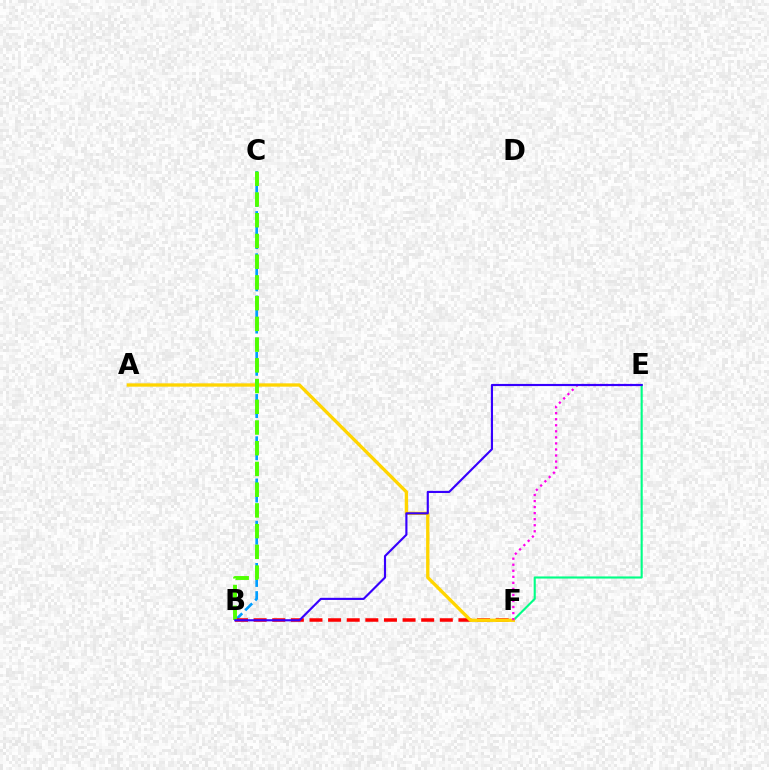{('B', 'C'): [{'color': '#009eff', 'line_style': 'dashed', 'thickness': 1.91}, {'color': '#4fff00', 'line_style': 'dashed', 'thickness': 2.82}], ('B', 'F'): [{'color': '#ff0000', 'line_style': 'dashed', 'thickness': 2.53}], ('E', 'F'): [{'color': '#00ff86', 'line_style': 'solid', 'thickness': 1.53}, {'color': '#ff00ed', 'line_style': 'dotted', 'thickness': 1.64}], ('A', 'F'): [{'color': '#ffd500', 'line_style': 'solid', 'thickness': 2.39}], ('B', 'E'): [{'color': '#3700ff', 'line_style': 'solid', 'thickness': 1.54}]}